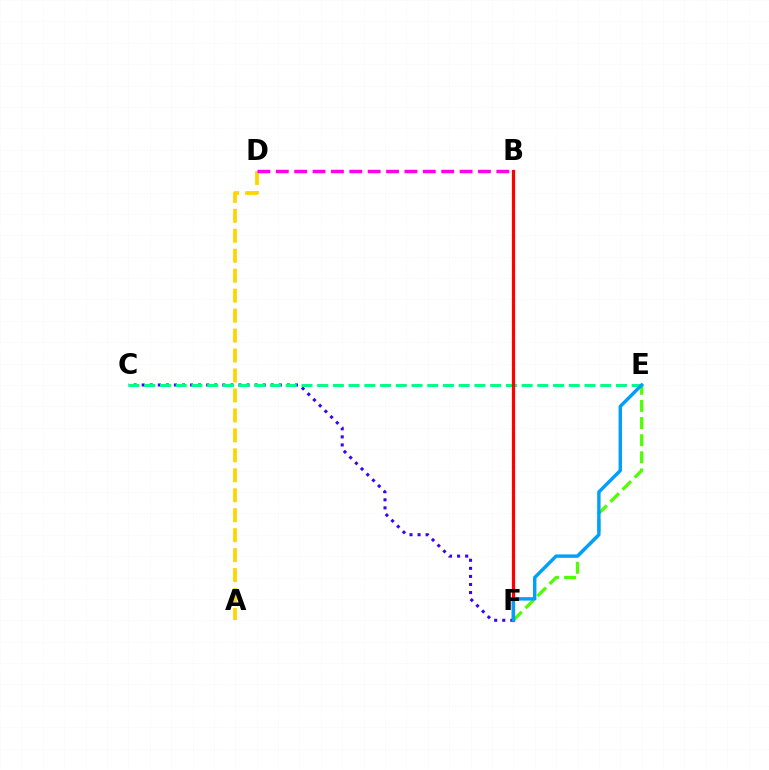{('E', 'F'): [{'color': '#4fff00', 'line_style': 'dashed', 'thickness': 2.33}, {'color': '#009eff', 'line_style': 'solid', 'thickness': 2.45}], ('C', 'F'): [{'color': '#3700ff', 'line_style': 'dotted', 'thickness': 2.19}], ('C', 'E'): [{'color': '#00ff86', 'line_style': 'dashed', 'thickness': 2.14}], ('B', 'F'): [{'color': '#ff0000', 'line_style': 'solid', 'thickness': 2.34}], ('A', 'D'): [{'color': '#ffd500', 'line_style': 'dashed', 'thickness': 2.71}], ('B', 'D'): [{'color': '#ff00ed', 'line_style': 'dashed', 'thickness': 2.5}]}